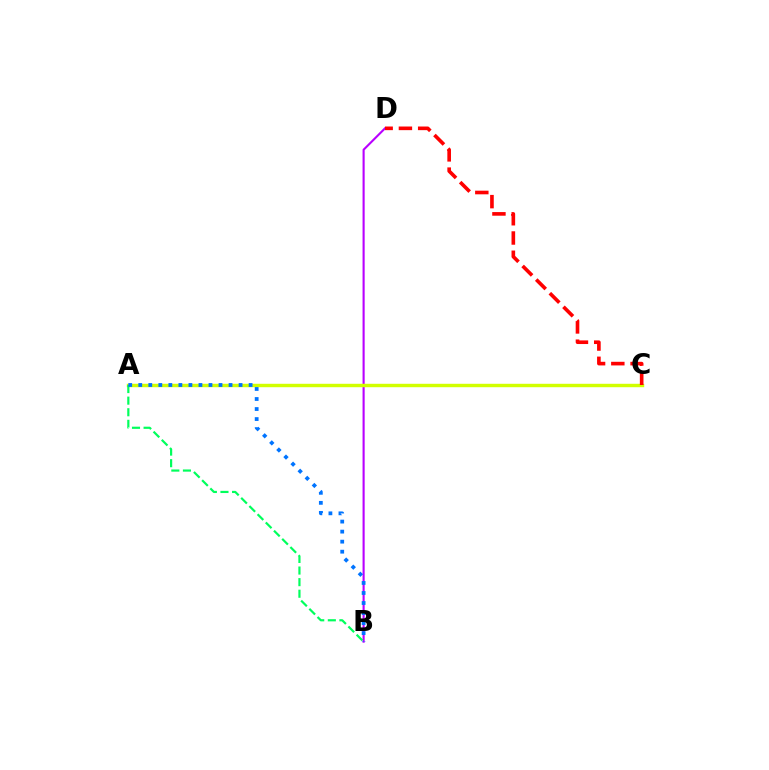{('B', 'D'): [{'color': '#b900ff', 'line_style': 'solid', 'thickness': 1.52}], ('A', 'C'): [{'color': '#d1ff00', 'line_style': 'solid', 'thickness': 2.47}], ('C', 'D'): [{'color': '#ff0000', 'line_style': 'dashed', 'thickness': 2.62}], ('A', 'B'): [{'color': '#00ff5c', 'line_style': 'dashed', 'thickness': 1.58}, {'color': '#0074ff', 'line_style': 'dotted', 'thickness': 2.73}]}